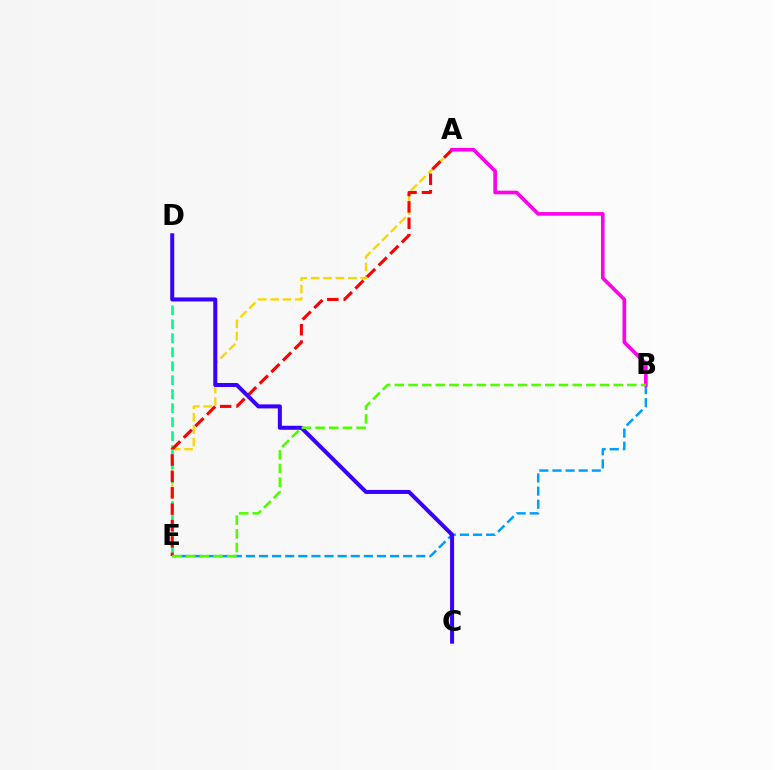{('A', 'E'): [{'color': '#ffd500', 'line_style': 'dashed', 'thickness': 1.68}, {'color': '#ff0000', 'line_style': 'dashed', 'thickness': 2.23}], ('B', 'E'): [{'color': '#009eff', 'line_style': 'dashed', 'thickness': 1.78}, {'color': '#4fff00', 'line_style': 'dashed', 'thickness': 1.86}], ('D', 'E'): [{'color': '#00ff86', 'line_style': 'dashed', 'thickness': 1.9}], ('A', 'B'): [{'color': '#ff00ed', 'line_style': 'solid', 'thickness': 2.61}], ('C', 'D'): [{'color': '#3700ff', 'line_style': 'solid', 'thickness': 2.89}]}